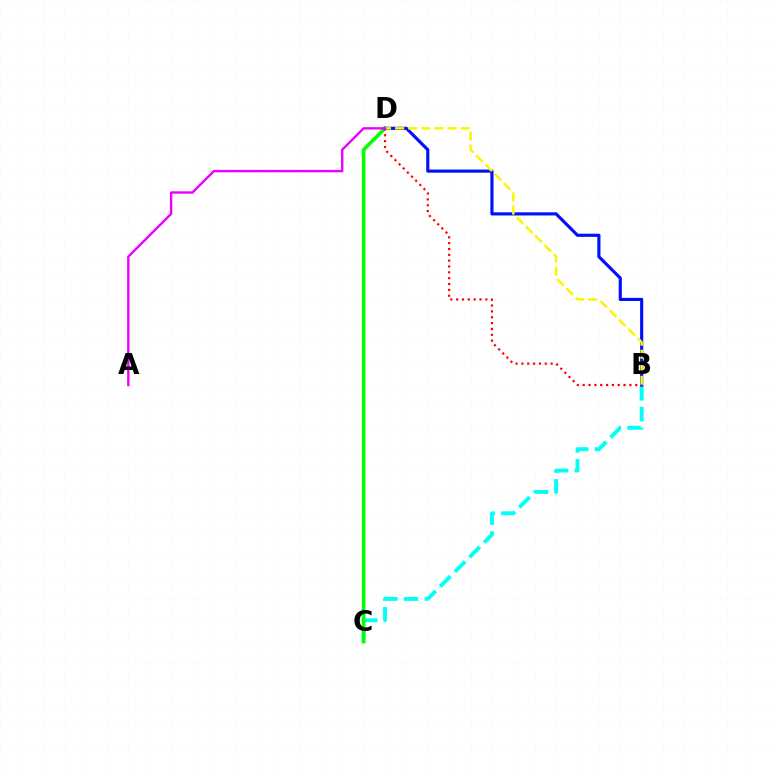{('B', 'C'): [{'color': '#00fff6', 'line_style': 'dashed', 'thickness': 2.82}], ('C', 'D'): [{'color': '#08ff00', 'line_style': 'solid', 'thickness': 2.59}], ('B', 'D'): [{'color': '#0010ff', 'line_style': 'solid', 'thickness': 2.27}, {'color': '#fcf500', 'line_style': 'dashed', 'thickness': 1.78}, {'color': '#ff0000', 'line_style': 'dotted', 'thickness': 1.59}], ('A', 'D'): [{'color': '#ee00ff', 'line_style': 'solid', 'thickness': 1.72}]}